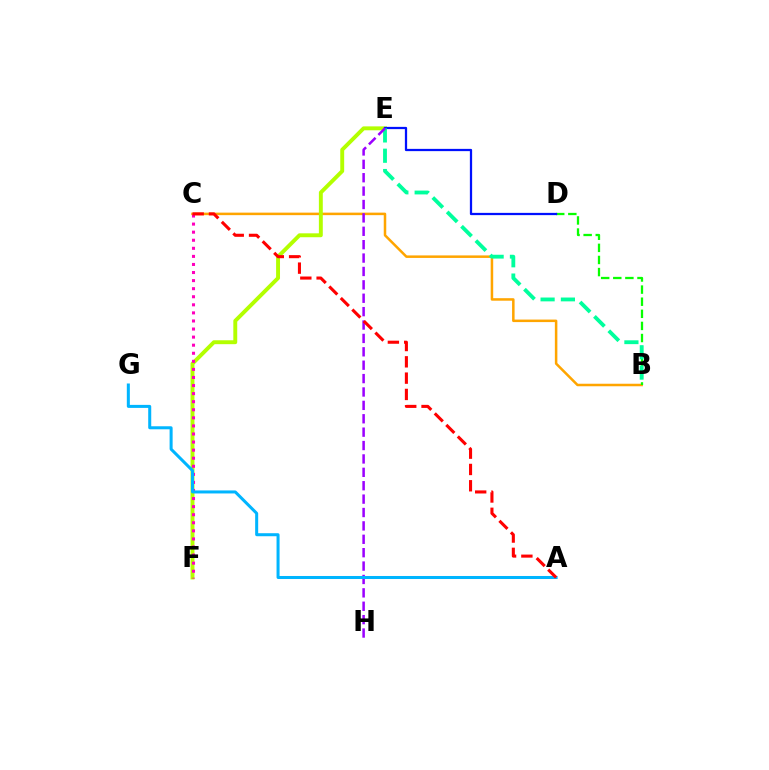{('B', 'C'): [{'color': '#ffa500', 'line_style': 'solid', 'thickness': 1.81}], ('E', 'F'): [{'color': '#b3ff00', 'line_style': 'solid', 'thickness': 2.81}], ('C', 'F'): [{'color': '#ff00bd', 'line_style': 'dotted', 'thickness': 2.19}], ('B', 'D'): [{'color': '#08ff00', 'line_style': 'dashed', 'thickness': 1.64}], ('D', 'E'): [{'color': '#0010ff', 'line_style': 'solid', 'thickness': 1.63}], ('B', 'E'): [{'color': '#00ff9d', 'line_style': 'dashed', 'thickness': 2.76}], ('E', 'H'): [{'color': '#9b00ff', 'line_style': 'dashed', 'thickness': 1.82}], ('A', 'G'): [{'color': '#00b5ff', 'line_style': 'solid', 'thickness': 2.18}], ('A', 'C'): [{'color': '#ff0000', 'line_style': 'dashed', 'thickness': 2.22}]}